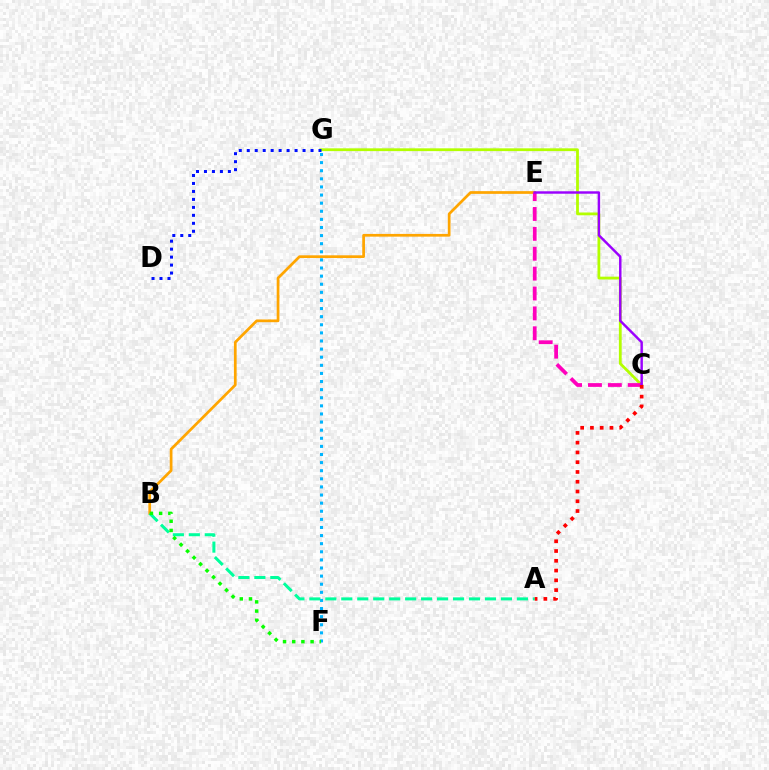{('C', 'G'): [{'color': '#b3ff00', 'line_style': 'solid', 'thickness': 2.01}], ('B', 'E'): [{'color': '#ffa500', 'line_style': 'solid', 'thickness': 1.96}], ('C', 'E'): [{'color': '#ff00bd', 'line_style': 'dashed', 'thickness': 2.7}, {'color': '#9b00ff', 'line_style': 'solid', 'thickness': 1.76}], ('F', 'G'): [{'color': '#00b5ff', 'line_style': 'dotted', 'thickness': 2.2}], ('A', 'B'): [{'color': '#00ff9d', 'line_style': 'dashed', 'thickness': 2.17}], ('D', 'G'): [{'color': '#0010ff', 'line_style': 'dotted', 'thickness': 2.17}], ('A', 'C'): [{'color': '#ff0000', 'line_style': 'dotted', 'thickness': 2.65}], ('B', 'F'): [{'color': '#08ff00', 'line_style': 'dotted', 'thickness': 2.5}]}